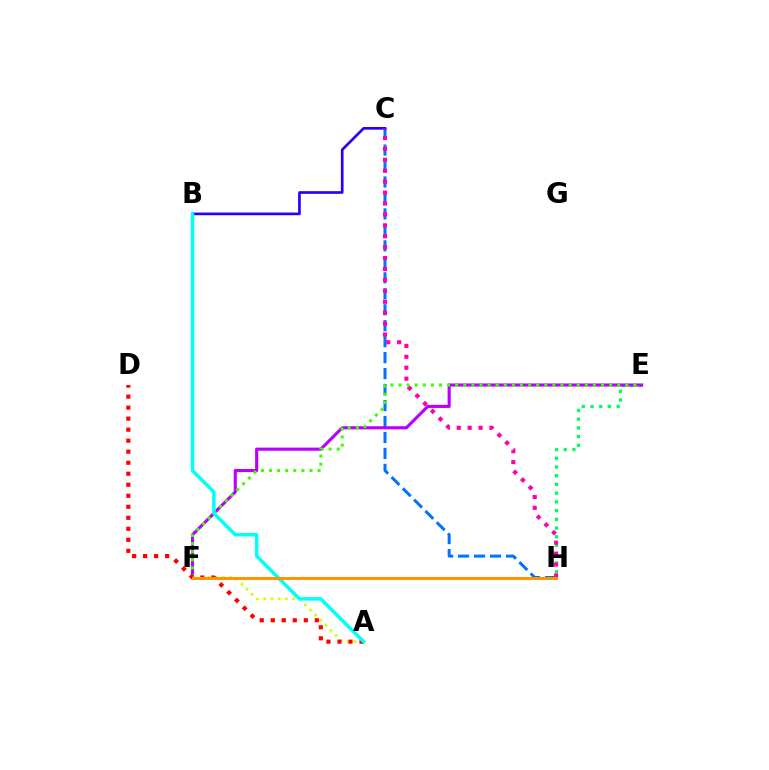{('C', 'H'): [{'color': '#0074ff', 'line_style': 'dashed', 'thickness': 2.17}, {'color': '#ff00ac', 'line_style': 'dotted', 'thickness': 2.97}], ('E', 'H'): [{'color': '#00ff5c', 'line_style': 'dotted', 'thickness': 2.37}], ('B', 'C'): [{'color': '#2500ff', 'line_style': 'solid', 'thickness': 1.92}], ('E', 'F'): [{'color': '#b900ff', 'line_style': 'solid', 'thickness': 2.25}, {'color': '#3dff00', 'line_style': 'dotted', 'thickness': 2.2}], ('A', 'F'): [{'color': '#d1ff00', 'line_style': 'dotted', 'thickness': 1.96}], ('A', 'D'): [{'color': '#ff0000', 'line_style': 'dotted', 'thickness': 2.99}], ('A', 'B'): [{'color': '#00fff6', 'line_style': 'solid', 'thickness': 2.49}], ('F', 'H'): [{'color': '#ff9400', 'line_style': 'solid', 'thickness': 2.15}]}